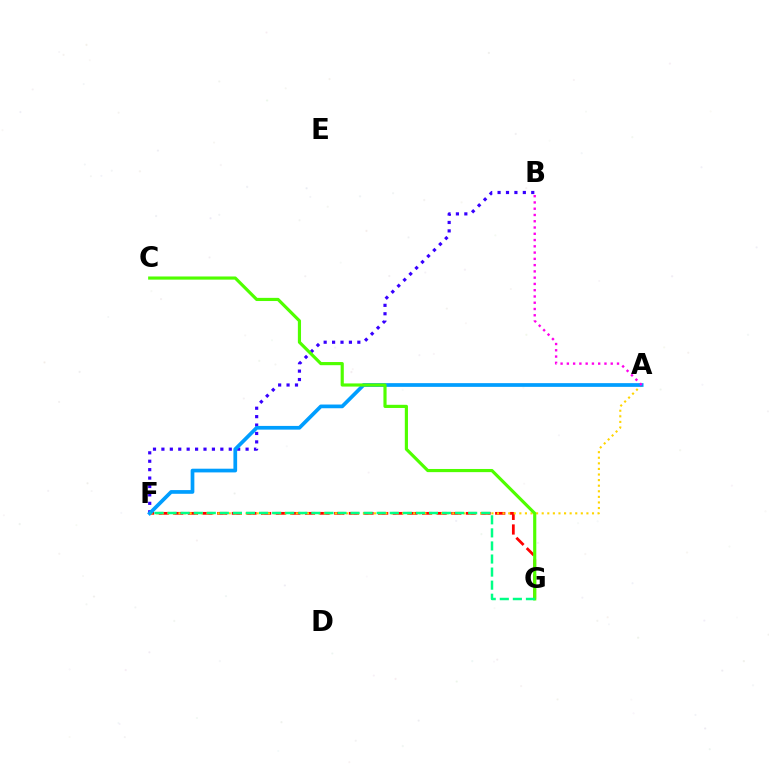{('F', 'G'): [{'color': '#ff0000', 'line_style': 'dashed', 'thickness': 1.99}, {'color': '#00ff86', 'line_style': 'dashed', 'thickness': 1.78}], ('B', 'F'): [{'color': '#3700ff', 'line_style': 'dotted', 'thickness': 2.29}], ('A', 'F'): [{'color': '#ffd500', 'line_style': 'dotted', 'thickness': 1.52}, {'color': '#009eff', 'line_style': 'solid', 'thickness': 2.67}], ('C', 'G'): [{'color': '#4fff00', 'line_style': 'solid', 'thickness': 2.27}], ('A', 'B'): [{'color': '#ff00ed', 'line_style': 'dotted', 'thickness': 1.7}]}